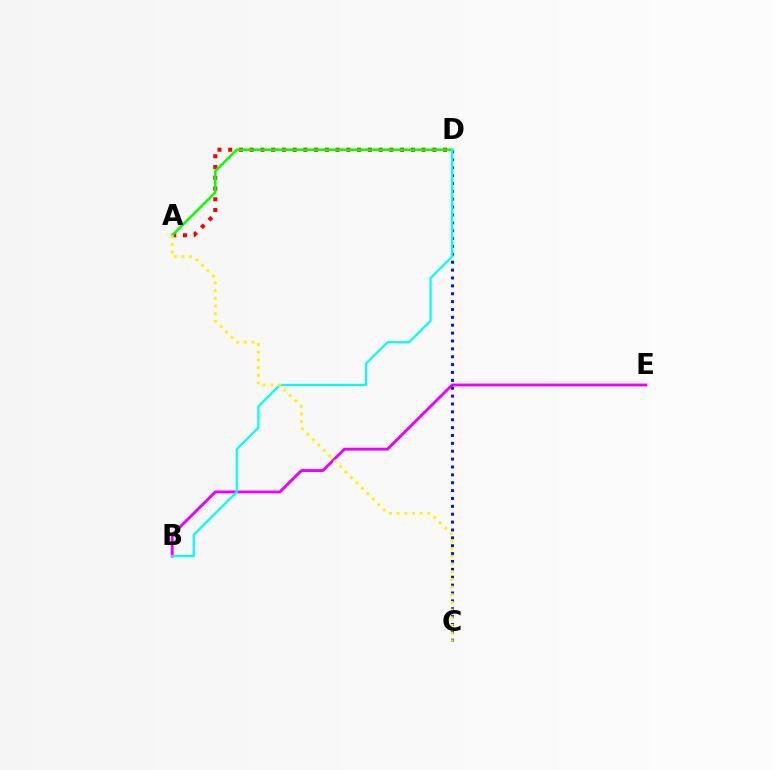{('B', 'E'): [{'color': '#ee00ff', 'line_style': 'solid', 'thickness': 2.06}], ('C', 'D'): [{'color': '#0010ff', 'line_style': 'dotted', 'thickness': 2.14}], ('A', 'D'): [{'color': '#ff0000', 'line_style': 'dotted', 'thickness': 2.92}, {'color': '#08ff00', 'line_style': 'solid', 'thickness': 1.81}], ('B', 'D'): [{'color': '#00fff6', 'line_style': 'solid', 'thickness': 1.57}], ('A', 'C'): [{'color': '#fcf500', 'line_style': 'dotted', 'thickness': 2.09}]}